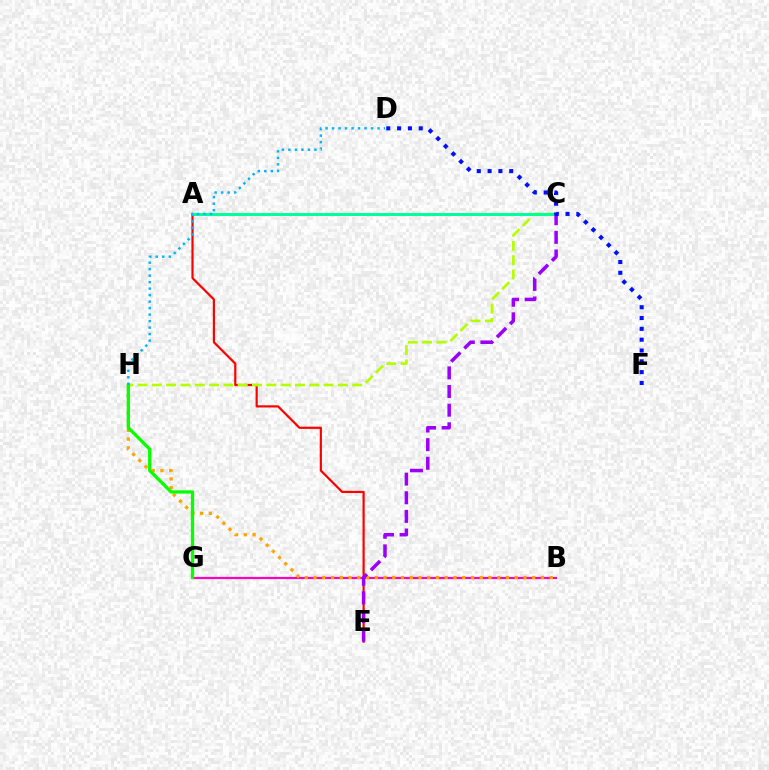{('A', 'E'): [{'color': '#ff0000', 'line_style': 'solid', 'thickness': 1.59}], ('B', 'G'): [{'color': '#ff00bd', 'line_style': 'solid', 'thickness': 1.6}], ('C', 'H'): [{'color': '#b3ff00', 'line_style': 'dashed', 'thickness': 1.94}], ('A', 'C'): [{'color': '#00ff9d', 'line_style': 'solid', 'thickness': 2.13}], ('B', 'H'): [{'color': '#ffa500', 'line_style': 'dotted', 'thickness': 2.38}], ('C', 'E'): [{'color': '#9b00ff', 'line_style': 'dashed', 'thickness': 2.53}], ('D', 'F'): [{'color': '#0010ff', 'line_style': 'dotted', 'thickness': 2.94}], ('G', 'H'): [{'color': '#08ff00', 'line_style': 'solid', 'thickness': 2.37}], ('D', 'H'): [{'color': '#00b5ff', 'line_style': 'dotted', 'thickness': 1.77}]}